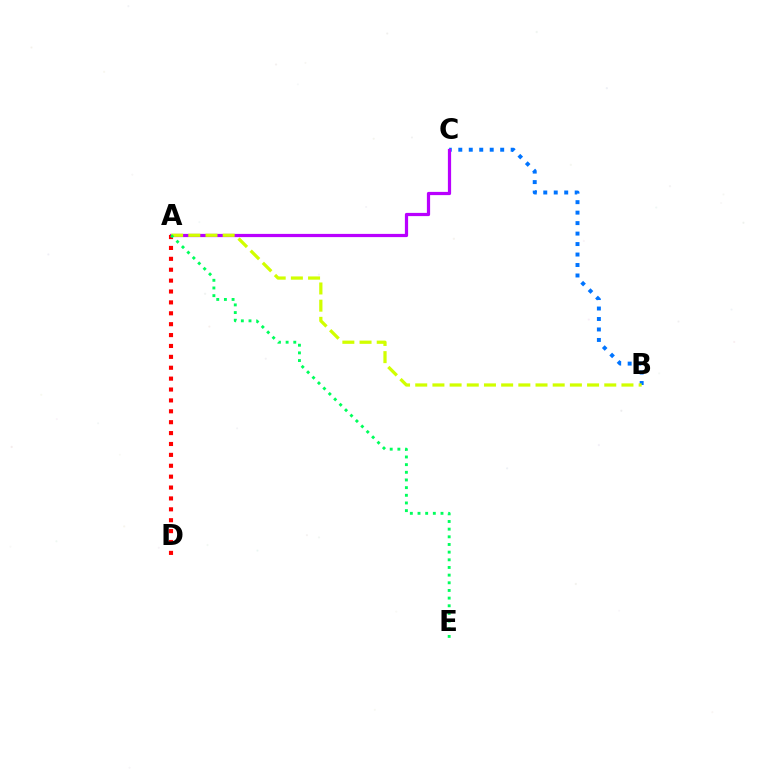{('B', 'C'): [{'color': '#0074ff', 'line_style': 'dotted', 'thickness': 2.85}], ('A', 'C'): [{'color': '#b900ff', 'line_style': 'solid', 'thickness': 2.32}], ('A', 'B'): [{'color': '#d1ff00', 'line_style': 'dashed', 'thickness': 2.33}], ('A', 'D'): [{'color': '#ff0000', 'line_style': 'dotted', 'thickness': 2.96}], ('A', 'E'): [{'color': '#00ff5c', 'line_style': 'dotted', 'thickness': 2.08}]}